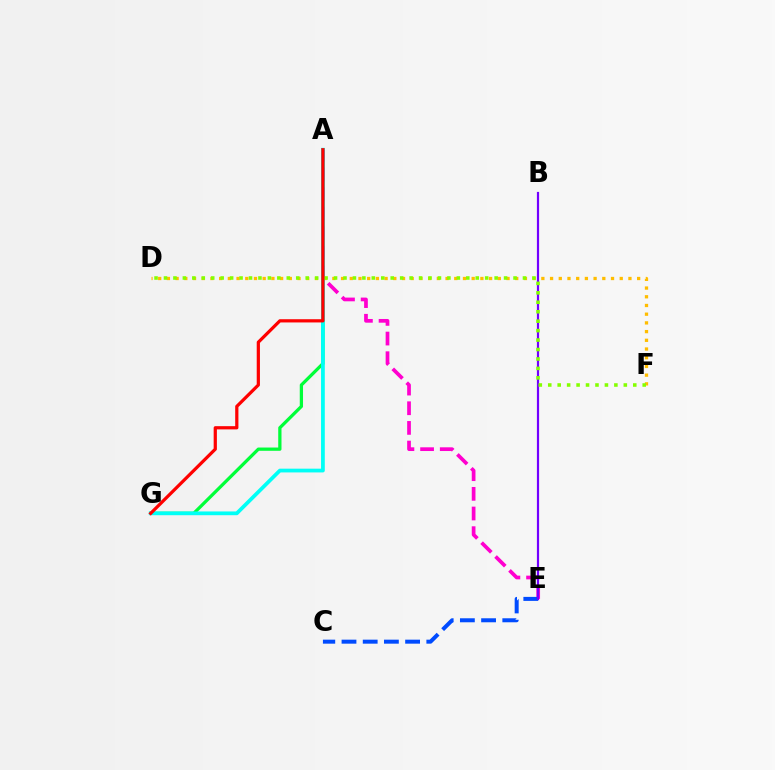{('A', 'G'): [{'color': '#00ff39', 'line_style': 'solid', 'thickness': 2.35}, {'color': '#00fff6', 'line_style': 'solid', 'thickness': 2.7}, {'color': '#ff0000', 'line_style': 'solid', 'thickness': 2.32}], ('D', 'F'): [{'color': '#ffbd00', 'line_style': 'dotted', 'thickness': 2.37}, {'color': '#84ff00', 'line_style': 'dotted', 'thickness': 2.57}], ('A', 'E'): [{'color': '#ff00cf', 'line_style': 'dashed', 'thickness': 2.67}], ('C', 'E'): [{'color': '#004bff', 'line_style': 'dashed', 'thickness': 2.88}], ('B', 'E'): [{'color': '#7200ff', 'line_style': 'solid', 'thickness': 1.58}]}